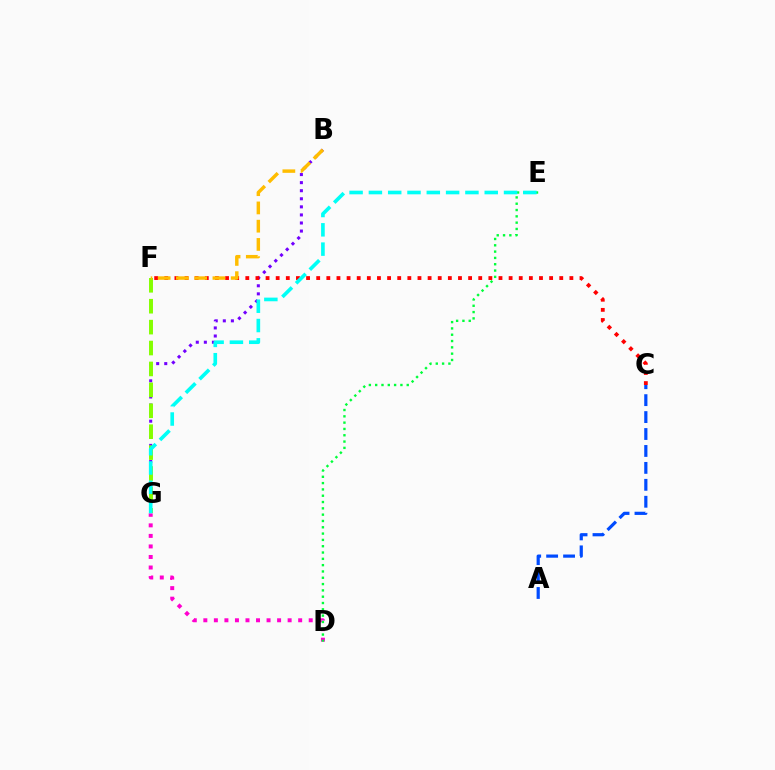{('B', 'G'): [{'color': '#7200ff', 'line_style': 'dotted', 'thickness': 2.19}], ('A', 'C'): [{'color': '#004bff', 'line_style': 'dashed', 'thickness': 2.3}], ('D', 'G'): [{'color': '#ff00cf', 'line_style': 'dotted', 'thickness': 2.86}], ('F', 'G'): [{'color': '#84ff00', 'line_style': 'dashed', 'thickness': 2.84}], ('C', 'F'): [{'color': '#ff0000', 'line_style': 'dotted', 'thickness': 2.75}], ('D', 'E'): [{'color': '#00ff39', 'line_style': 'dotted', 'thickness': 1.71}], ('E', 'G'): [{'color': '#00fff6', 'line_style': 'dashed', 'thickness': 2.62}], ('B', 'F'): [{'color': '#ffbd00', 'line_style': 'dashed', 'thickness': 2.48}]}